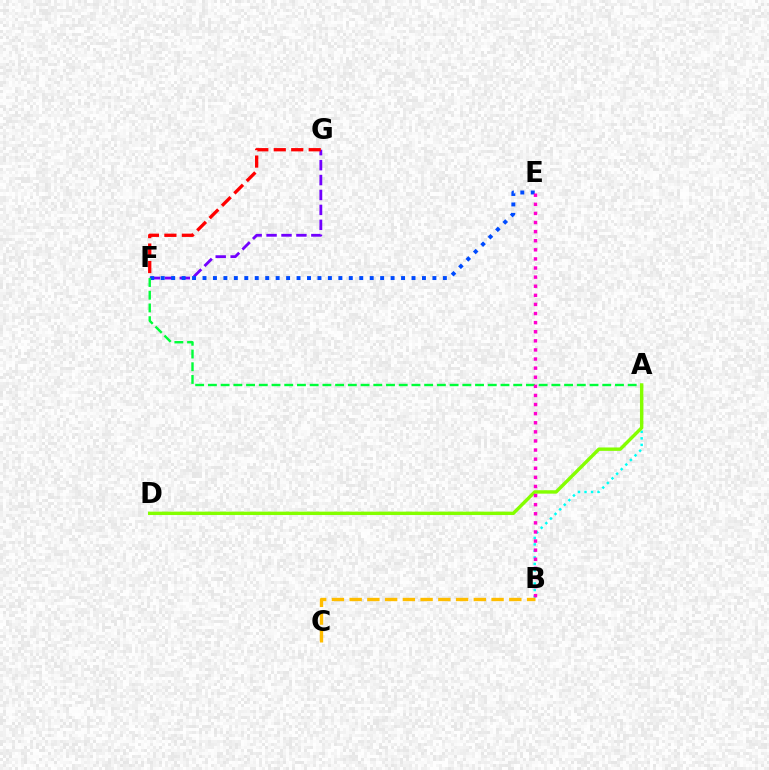{('F', 'G'): [{'color': '#7200ff', 'line_style': 'dashed', 'thickness': 2.03}, {'color': '#ff0000', 'line_style': 'dashed', 'thickness': 2.37}], ('E', 'F'): [{'color': '#004bff', 'line_style': 'dotted', 'thickness': 2.84}], ('A', 'B'): [{'color': '#00fff6', 'line_style': 'dotted', 'thickness': 1.77}], ('A', 'F'): [{'color': '#00ff39', 'line_style': 'dashed', 'thickness': 1.73}], ('A', 'D'): [{'color': '#84ff00', 'line_style': 'solid', 'thickness': 2.45}], ('B', 'E'): [{'color': '#ff00cf', 'line_style': 'dotted', 'thickness': 2.47}], ('B', 'C'): [{'color': '#ffbd00', 'line_style': 'dashed', 'thickness': 2.41}]}